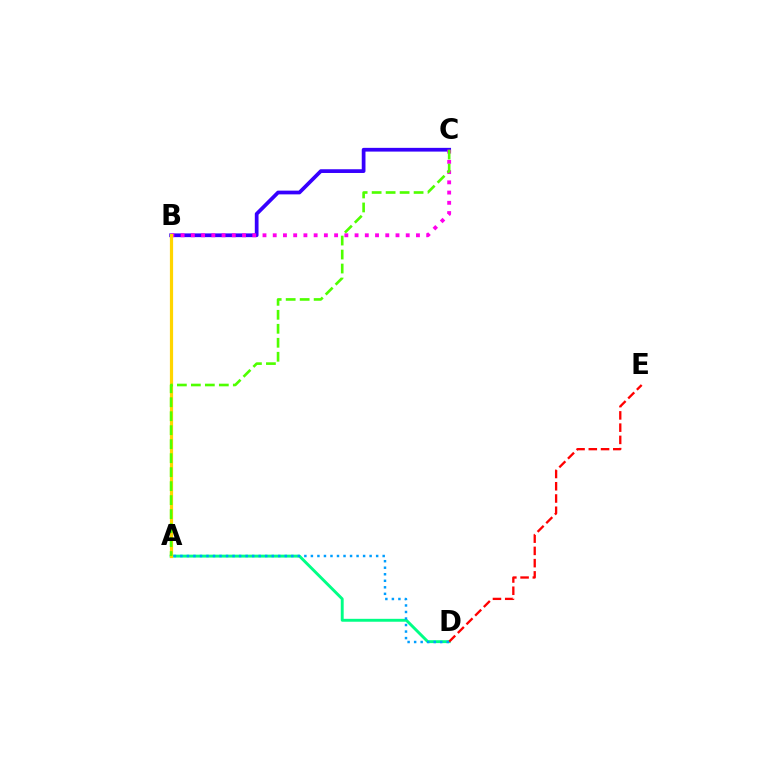{('A', 'D'): [{'color': '#00ff86', 'line_style': 'solid', 'thickness': 2.09}, {'color': '#009eff', 'line_style': 'dotted', 'thickness': 1.77}], ('B', 'C'): [{'color': '#3700ff', 'line_style': 'solid', 'thickness': 2.69}, {'color': '#ff00ed', 'line_style': 'dotted', 'thickness': 2.78}], ('A', 'B'): [{'color': '#ffd500', 'line_style': 'solid', 'thickness': 2.31}], ('A', 'C'): [{'color': '#4fff00', 'line_style': 'dashed', 'thickness': 1.9}], ('D', 'E'): [{'color': '#ff0000', 'line_style': 'dashed', 'thickness': 1.66}]}